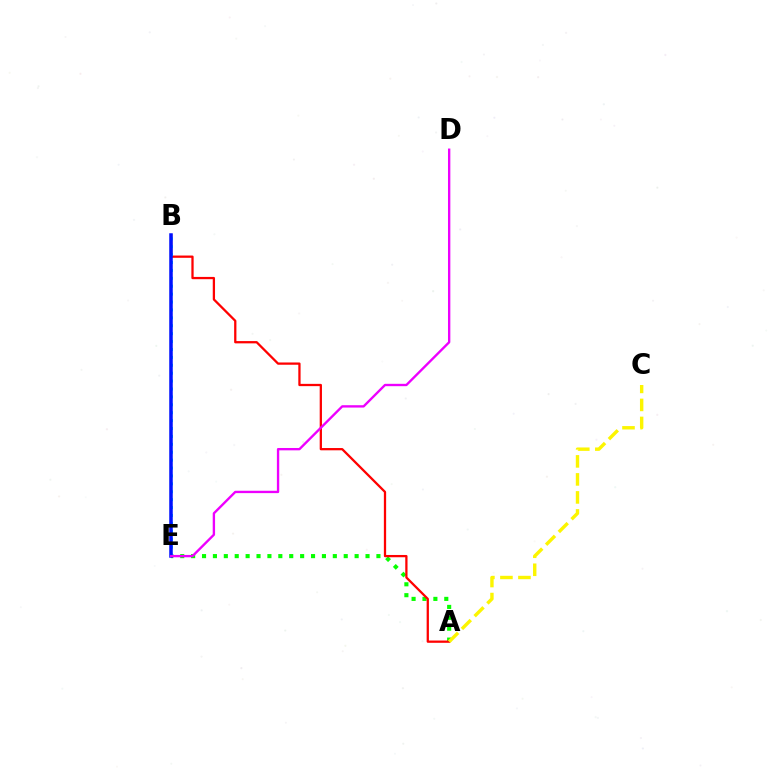{('A', 'E'): [{'color': '#08ff00', 'line_style': 'dotted', 'thickness': 2.96}], ('A', 'B'): [{'color': '#ff0000', 'line_style': 'solid', 'thickness': 1.64}], ('B', 'E'): [{'color': '#00fff6', 'line_style': 'dotted', 'thickness': 2.15}, {'color': '#0010ff', 'line_style': 'solid', 'thickness': 2.53}], ('D', 'E'): [{'color': '#ee00ff', 'line_style': 'solid', 'thickness': 1.7}], ('A', 'C'): [{'color': '#fcf500', 'line_style': 'dashed', 'thickness': 2.45}]}